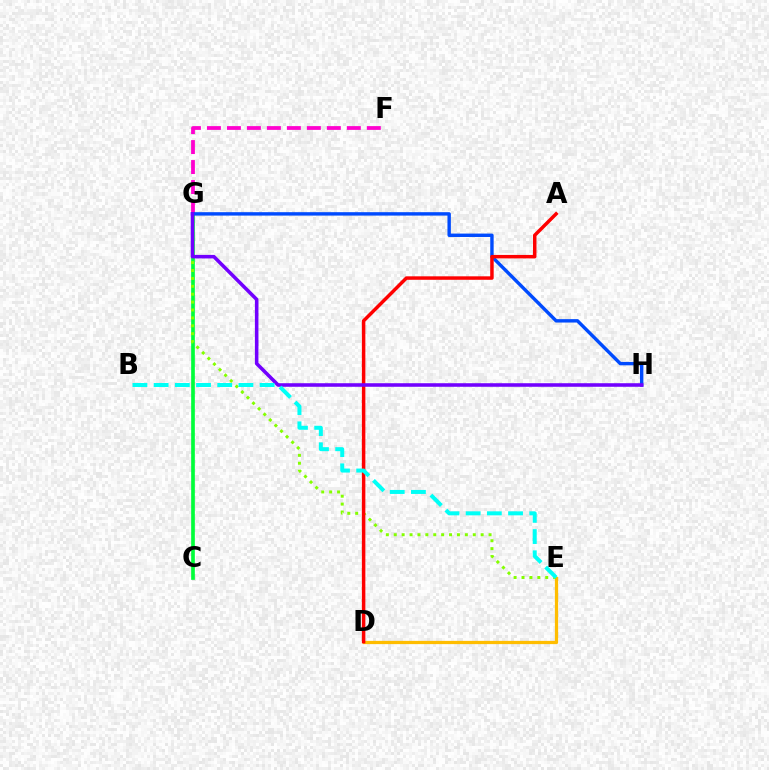{('D', 'E'): [{'color': '#ffbd00', 'line_style': 'solid', 'thickness': 2.34}], ('F', 'G'): [{'color': '#ff00cf', 'line_style': 'dashed', 'thickness': 2.72}], ('C', 'G'): [{'color': '#00ff39', 'line_style': 'solid', 'thickness': 2.64}], ('G', 'H'): [{'color': '#004bff', 'line_style': 'solid', 'thickness': 2.45}, {'color': '#7200ff', 'line_style': 'solid', 'thickness': 2.56}], ('E', 'G'): [{'color': '#84ff00', 'line_style': 'dotted', 'thickness': 2.15}], ('A', 'D'): [{'color': '#ff0000', 'line_style': 'solid', 'thickness': 2.5}], ('B', 'E'): [{'color': '#00fff6', 'line_style': 'dashed', 'thickness': 2.88}]}